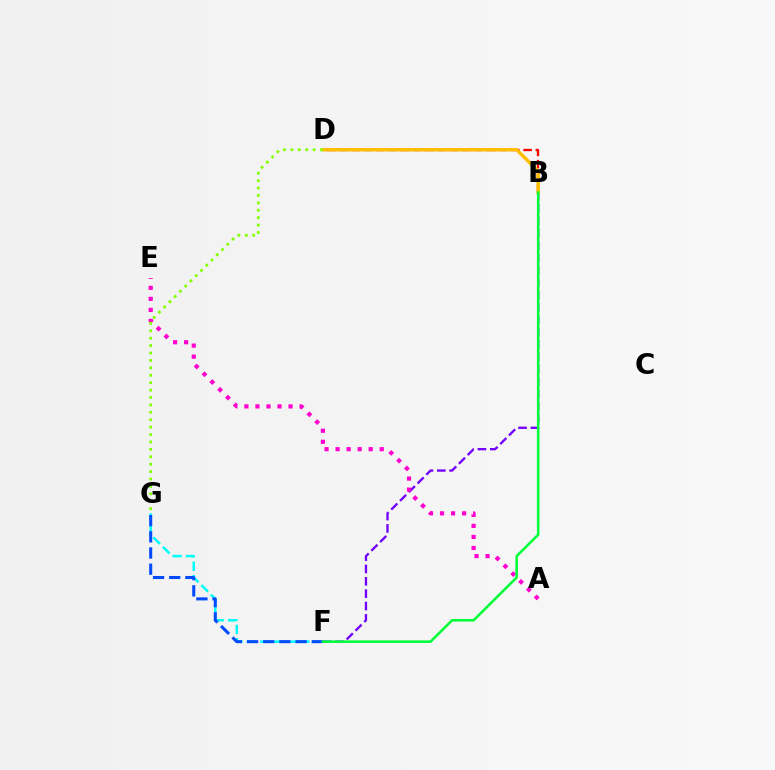{('B', 'F'): [{'color': '#7200ff', 'line_style': 'dashed', 'thickness': 1.68}, {'color': '#00ff39', 'line_style': 'solid', 'thickness': 1.84}], ('B', 'D'): [{'color': '#ff0000', 'line_style': 'dashed', 'thickness': 1.67}, {'color': '#ffbd00', 'line_style': 'solid', 'thickness': 2.49}], ('F', 'G'): [{'color': '#00fff6', 'line_style': 'dashed', 'thickness': 1.82}, {'color': '#004bff', 'line_style': 'dashed', 'thickness': 2.2}], ('A', 'E'): [{'color': '#ff00cf', 'line_style': 'dotted', 'thickness': 3.0}], ('D', 'G'): [{'color': '#84ff00', 'line_style': 'dotted', 'thickness': 2.01}]}